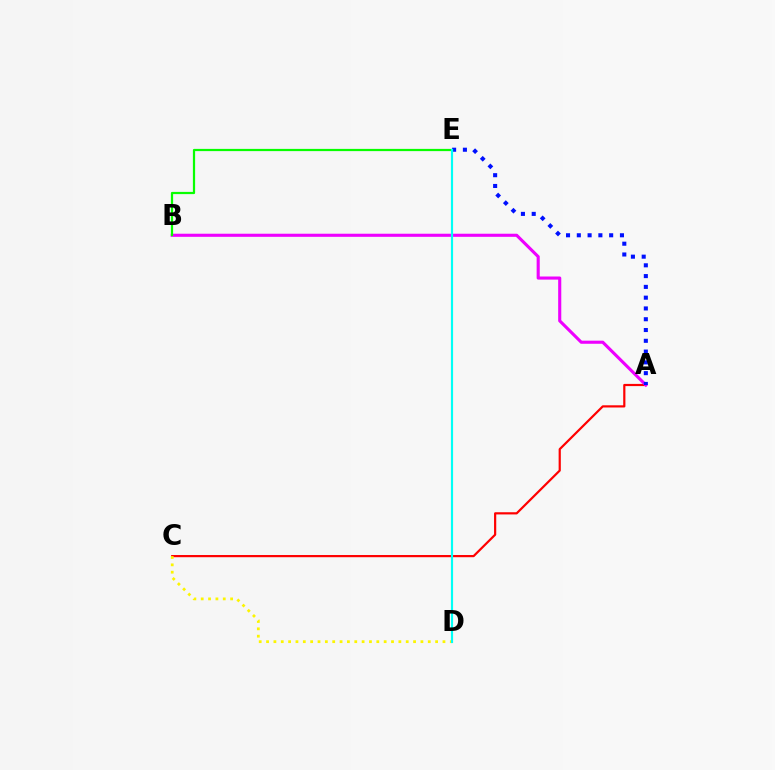{('A', 'C'): [{'color': '#ff0000', 'line_style': 'solid', 'thickness': 1.58}], ('A', 'B'): [{'color': '#ee00ff', 'line_style': 'solid', 'thickness': 2.23}], ('C', 'D'): [{'color': '#fcf500', 'line_style': 'dotted', 'thickness': 2.0}], ('A', 'E'): [{'color': '#0010ff', 'line_style': 'dotted', 'thickness': 2.93}], ('B', 'E'): [{'color': '#08ff00', 'line_style': 'solid', 'thickness': 1.6}], ('D', 'E'): [{'color': '#00fff6', 'line_style': 'solid', 'thickness': 1.56}]}